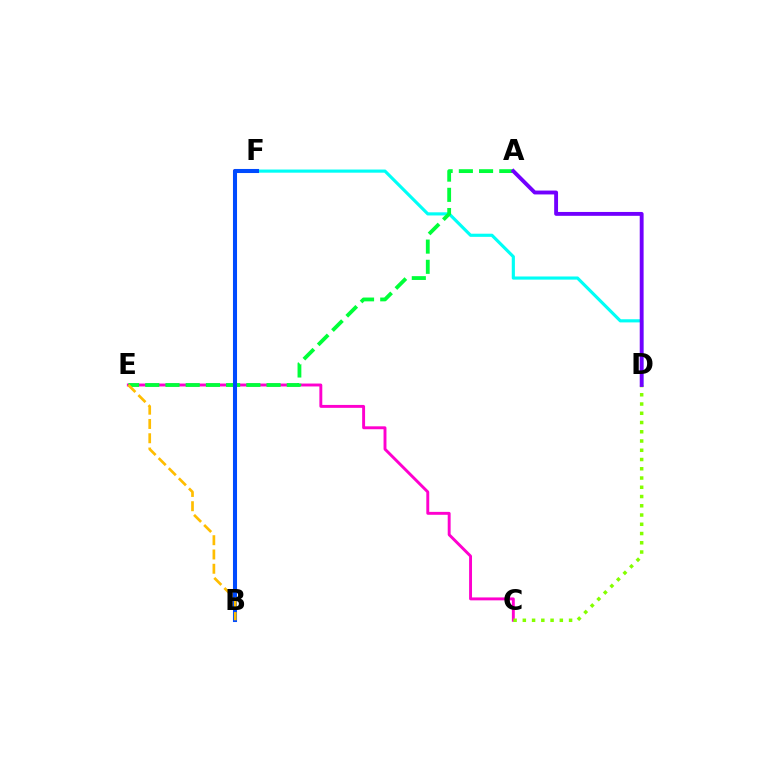{('B', 'F'): [{'color': '#ff0000', 'line_style': 'solid', 'thickness': 2.74}, {'color': '#004bff', 'line_style': 'solid', 'thickness': 2.93}], ('C', 'E'): [{'color': '#ff00cf', 'line_style': 'solid', 'thickness': 2.1}], ('D', 'F'): [{'color': '#00fff6', 'line_style': 'solid', 'thickness': 2.27}], ('A', 'E'): [{'color': '#00ff39', 'line_style': 'dashed', 'thickness': 2.75}], ('C', 'D'): [{'color': '#84ff00', 'line_style': 'dotted', 'thickness': 2.51}], ('A', 'D'): [{'color': '#7200ff', 'line_style': 'solid', 'thickness': 2.79}], ('B', 'E'): [{'color': '#ffbd00', 'line_style': 'dashed', 'thickness': 1.94}]}